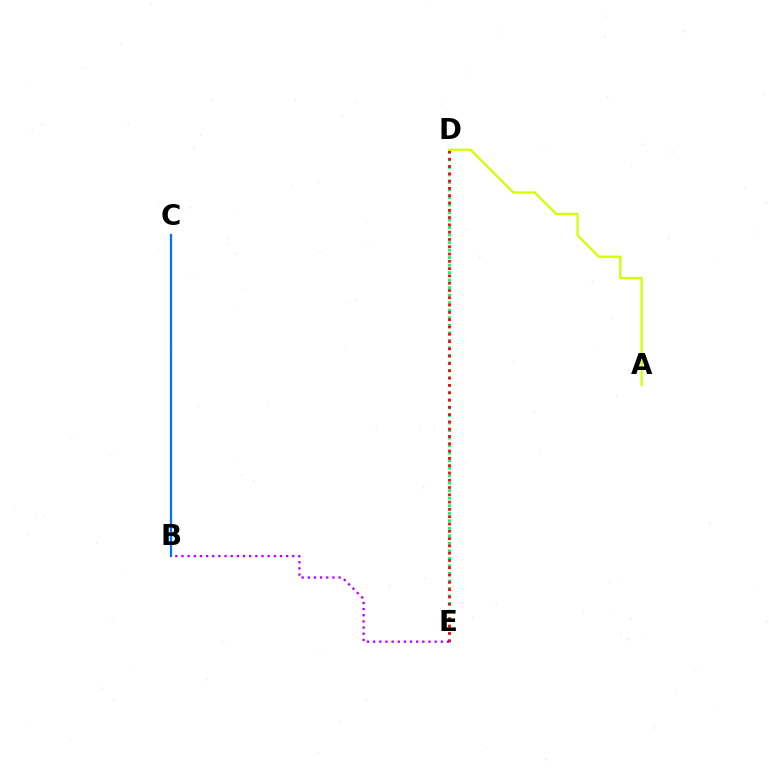{('D', 'E'): [{'color': '#00ff5c', 'line_style': 'dotted', 'thickness': 2.04}, {'color': '#ff0000', 'line_style': 'dotted', 'thickness': 1.98}], ('B', 'C'): [{'color': '#0074ff', 'line_style': 'solid', 'thickness': 1.63}], ('A', 'D'): [{'color': '#d1ff00', 'line_style': 'solid', 'thickness': 1.62}], ('B', 'E'): [{'color': '#b900ff', 'line_style': 'dotted', 'thickness': 1.67}]}